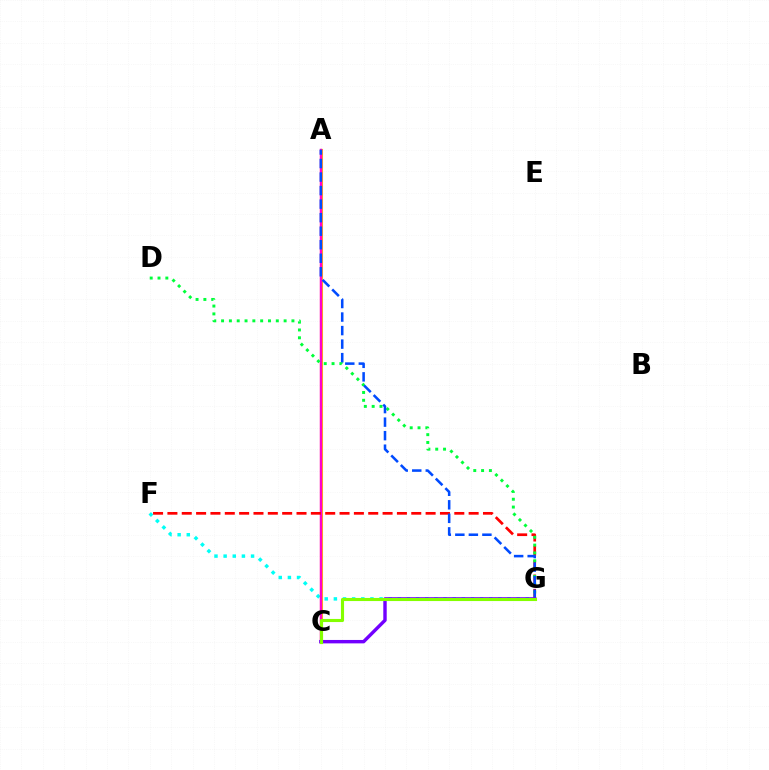{('F', 'G'): [{'color': '#00fff6', 'line_style': 'dotted', 'thickness': 2.48}, {'color': '#ff0000', 'line_style': 'dashed', 'thickness': 1.95}], ('A', 'C'): [{'color': '#ffbd00', 'line_style': 'solid', 'thickness': 2.22}, {'color': '#ff00cf', 'line_style': 'solid', 'thickness': 1.75}], ('D', 'G'): [{'color': '#00ff39', 'line_style': 'dotted', 'thickness': 2.12}], ('A', 'G'): [{'color': '#004bff', 'line_style': 'dashed', 'thickness': 1.84}], ('C', 'G'): [{'color': '#7200ff', 'line_style': 'solid', 'thickness': 2.46}, {'color': '#84ff00', 'line_style': 'solid', 'thickness': 2.23}]}